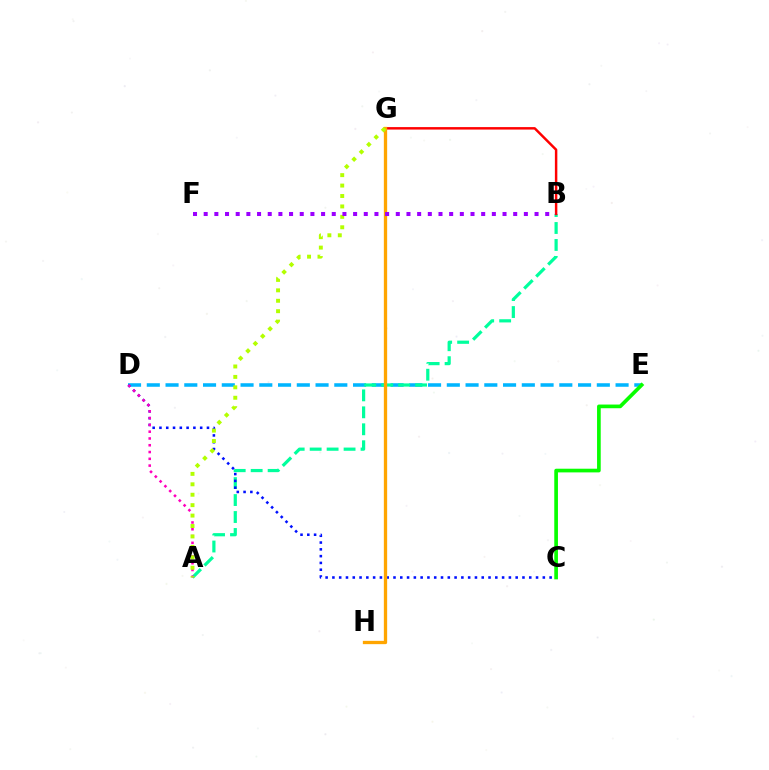{('D', 'E'): [{'color': '#00b5ff', 'line_style': 'dashed', 'thickness': 2.55}], ('A', 'B'): [{'color': '#00ff9d', 'line_style': 'dashed', 'thickness': 2.3}], ('C', 'D'): [{'color': '#0010ff', 'line_style': 'dotted', 'thickness': 1.84}], ('B', 'G'): [{'color': '#ff0000', 'line_style': 'solid', 'thickness': 1.78}], ('A', 'D'): [{'color': '#ff00bd', 'line_style': 'dotted', 'thickness': 1.84}], ('G', 'H'): [{'color': '#ffa500', 'line_style': 'solid', 'thickness': 2.38}], ('C', 'E'): [{'color': '#08ff00', 'line_style': 'solid', 'thickness': 2.65}], ('A', 'G'): [{'color': '#b3ff00', 'line_style': 'dotted', 'thickness': 2.83}], ('B', 'F'): [{'color': '#9b00ff', 'line_style': 'dotted', 'thickness': 2.9}]}